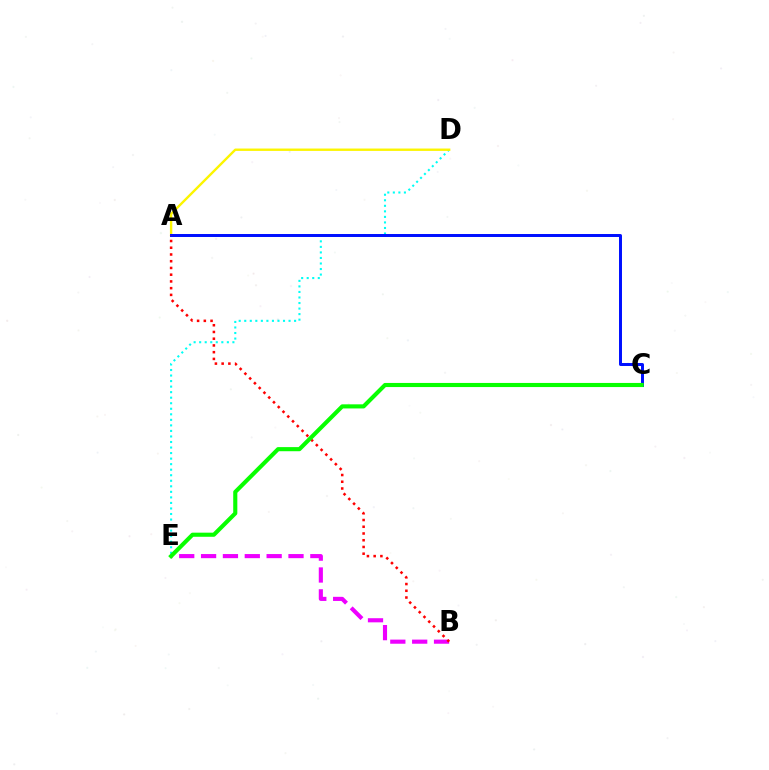{('D', 'E'): [{'color': '#00fff6', 'line_style': 'dotted', 'thickness': 1.5}], ('B', 'E'): [{'color': '#ee00ff', 'line_style': 'dashed', 'thickness': 2.97}], ('A', 'D'): [{'color': '#fcf500', 'line_style': 'solid', 'thickness': 1.71}], ('A', 'C'): [{'color': '#0010ff', 'line_style': 'solid', 'thickness': 2.15}], ('A', 'B'): [{'color': '#ff0000', 'line_style': 'dotted', 'thickness': 1.83}], ('C', 'E'): [{'color': '#08ff00', 'line_style': 'solid', 'thickness': 2.96}]}